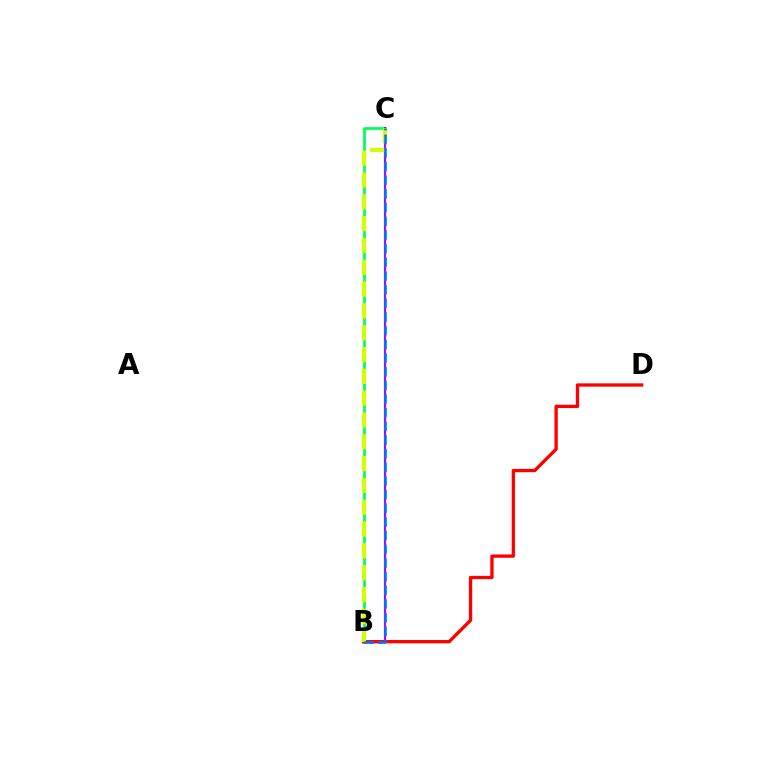{('B', 'C'): [{'color': '#00ff5c', 'line_style': 'solid', 'thickness': 1.98}, {'color': '#b900ff', 'line_style': 'solid', 'thickness': 1.57}, {'color': '#d1ff00', 'line_style': 'dashed', 'thickness': 2.96}, {'color': '#0074ff', 'line_style': 'dashed', 'thickness': 1.86}], ('B', 'D'): [{'color': '#ff0000', 'line_style': 'solid', 'thickness': 2.38}]}